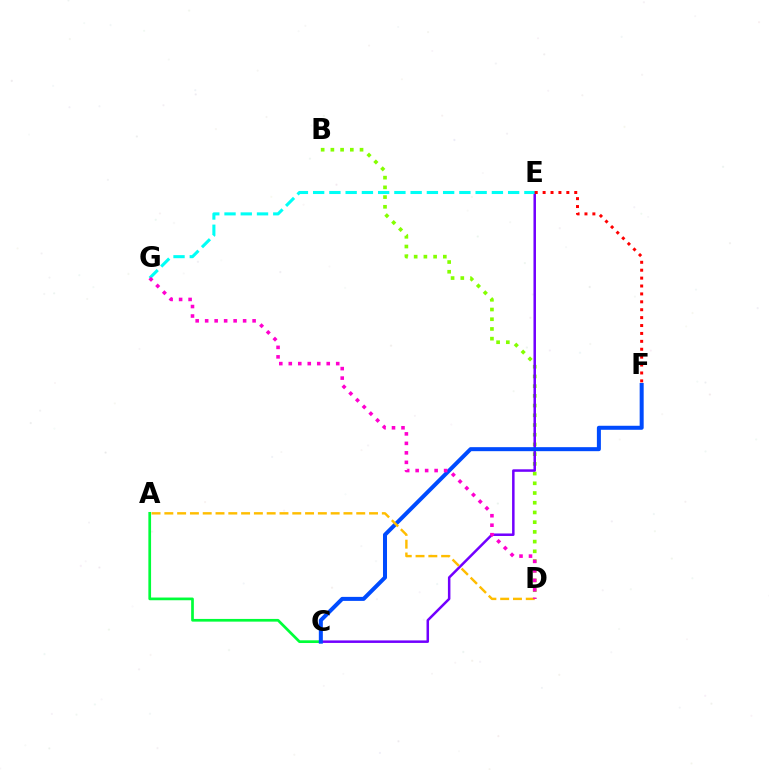{('B', 'D'): [{'color': '#84ff00', 'line_style': 'dotted', 'thickness': 2.64}], ('A', 'C'): [{'color': '#00ff39', 'line_style': 'solid', 'thickness': 1.95}], ('C', 'E'): [{'color': '#7200ff', 'line_style': 'solid', 'thickness': 1.81}], ('C', 'F'): [{'color': '#004bff', 'line_style': 'solid', 'thickness': 2.89}], ('A', 'D'): [{'color': '#ffbd00', 'line_style': 'dashed', 'thickness': 1.74}], ('E', 'G'): [{'color': '#00fff6', 'line_style': 'dashed', 'thickness': 2.21}], ('D', 'G'): [{'color': '#ff00cf', 'line_style': 'dotted', 'thickness': 2.58}], ('E', 'F'): [{'color': '#ff0000', 'line_style': 'dotted', 'thickness': 2.15}]}